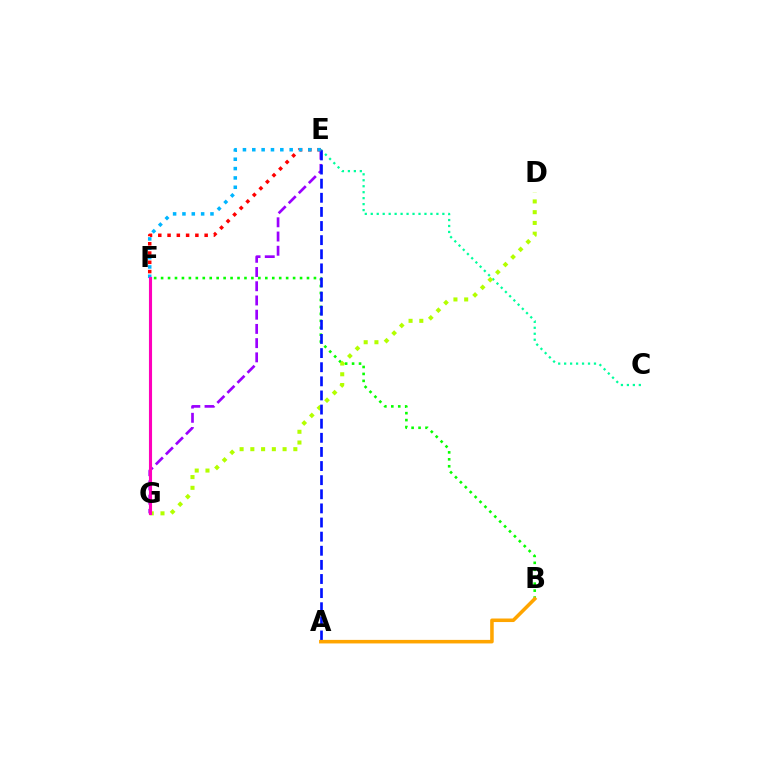{('C', 'E'): [{'color': '#00ff9d', 'line_style': 'dotted', 'thickness': 1.62}], ('E', 'G'): [{'color': '#9b00ff', 'line_style': 'dashed', 'thickness': 1.93}], ('B', 'F'): [{'color': '#08ff00', 'line_style': 'dotted', 'thickness': 1.89}], ('D', 'G'): [{'color': '#b3ff00', 'line_style': 'dotted', 'thickness': 2.92}], ('A', 'E'): [{'color': '#0010ff', 'line_style': 'dashed', 'thickness': 1.92}], ('A', 'B'): [{'color': '#ffa500', 'line_style': 'solid', 'thickness': 2.56}], ('E', 'F'): [{'color': '#ff0000', 'line_style': 'dotted', 'thickness': 2.52}, {'color': '#00b5ff', 'line_style': 'dotted', 'thickness': 2.54}], ('F', 'G'): [{'color': '#ff00bd', 'line_style': 'solid', 'thickness': 2.23}]}